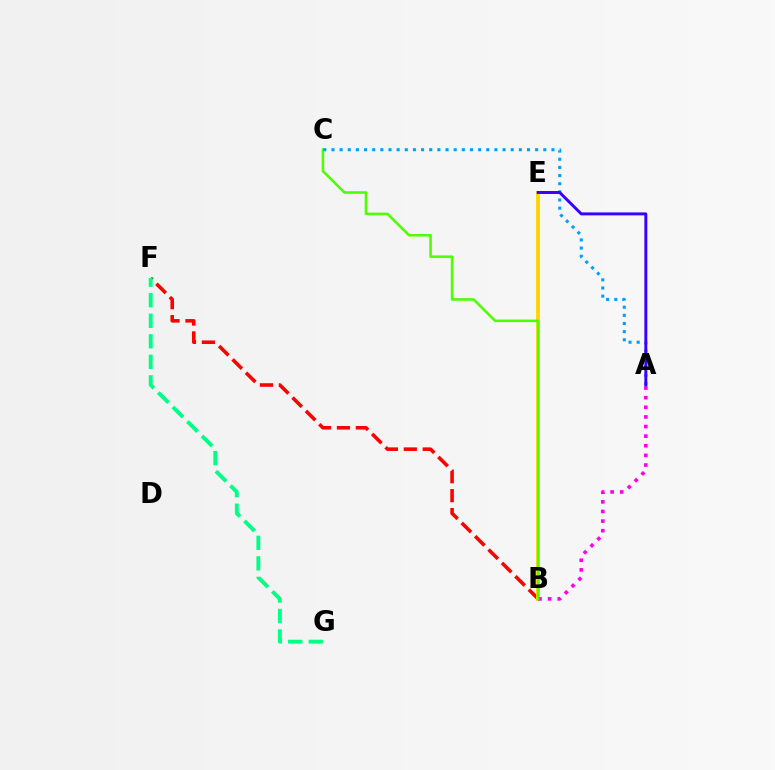{('B', 'F'): [{'color': '#ff0000', 'line_style': 'dashed', 'thickness': 2.57}], ('B', 'E'): [{'color': '#ffd500', 'line_style': 'solid', 'thickness': 2.79}], ('F', 'G'): [{'color': '#00ff86', 'line_style': 'dashed', 'thickness': 2.79}], ('A', 'B'): [{'color': '#ff00ed', 'line_style': 'dotted', 'thickness': 2.61}], ('B', 'C'): [{'color': '#4fff00', 'line_style': 'solid', 'thickness': 1.85}], ('A', 'C'): [{'color': '#009eff', 'line_style': 'dotted', 'thickness': 2.21}], ('A', 'E'): [{'color': '#3700ff', 'line_style': 'solid', 'thickness': 2.12}]}